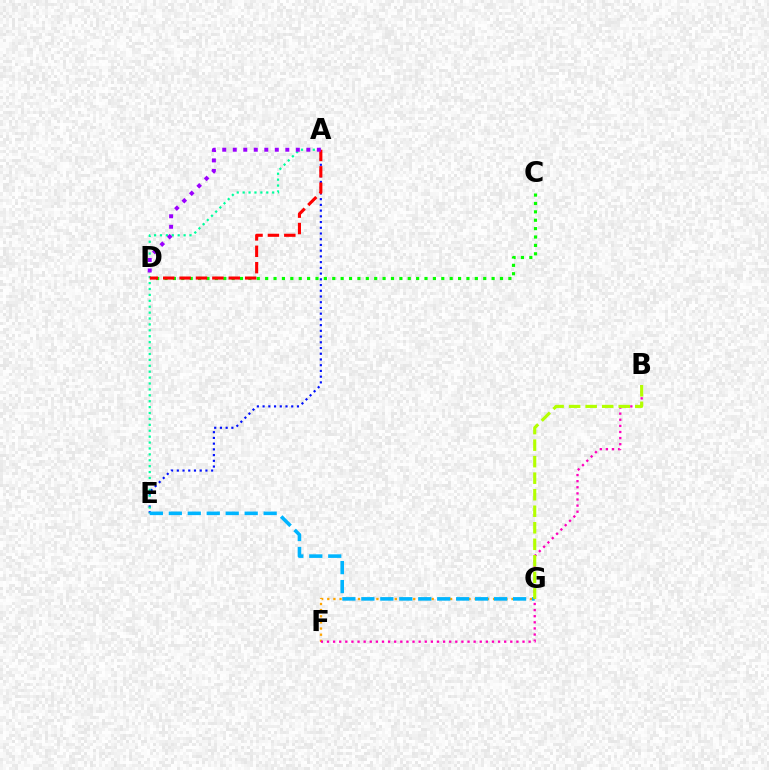{('C', 'D'): [{'color': '#08ff00', 'line_style': 'dotted', 'thickness': 2.28}], ('A', 'E'): [{'color': '#0010ff', 'line_style': 'dotted', 'thickness': 1.56}, {'color': '#00ff9d', 'line_style': 'dotted', 'thickness': 1.6}], ('F', 'G'): [{'color': '#ffa500', 'line_style': 'dotted', 'thickness': 1.67}], ('A', 'D'): [{'color': '#ff0000', 'line_style': 'dashed', 'thickness': 2.23}, {'color': '#9b00ff', 'line_style': 'dotted', 'thickness': 2.86}], ('E', 'G'): [{'color': '#00b5ff', 'line_style': 'dashed', 'thickness': 2.58}], ('B', 'F'): [{'color': '#ff00bd', 'line_style': 'dotted', 'thickness': 1.66}], ('B', 'G'): [{'color': '#b3ff00', 'line_style': 'dashed', 'thickness': 2.25}]}